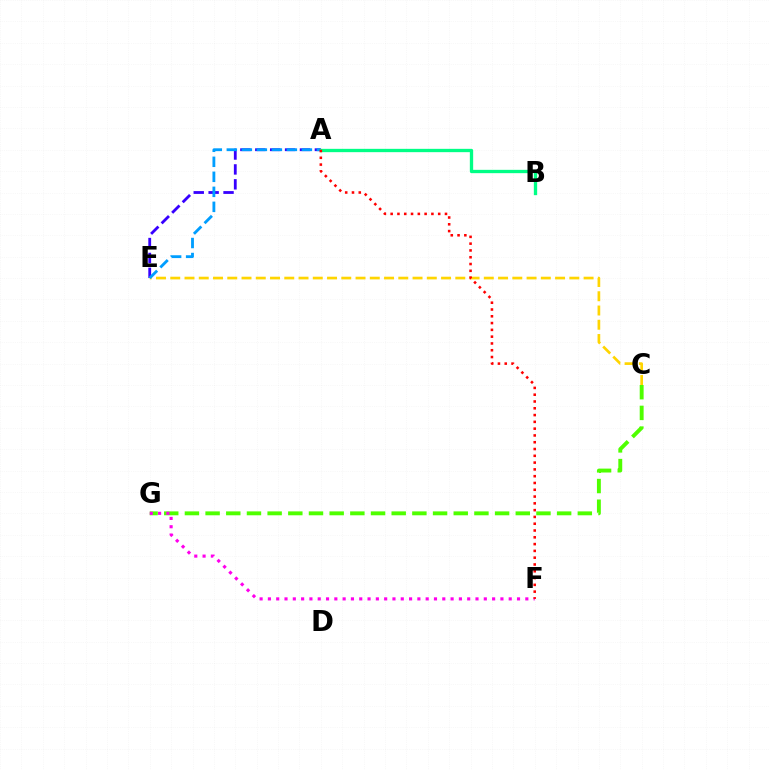{('A', 'E'): [{'color': '#3700ff', 'line_style': 'dashed', 'thickness': 2.02}, {'color': '#009eff', 'line_style': 'dashed', 'thickness': 2.04}], ('C', 'E'): [{'color': '#ffd500', 'line_style': 'dashed', 'thickness': 1.94}], ('C', 'G'): [{'color': '#4fff00', 'line_style': 'dashed', 'thickness': 2.81}], ('F', 'G'): [{'color': '#ff00ed', 'line_style': 'dotted', 'thickness': 2.26}], ('A', 'B'): [{'color': '#00ff86', 'line_style': 'solid', 'thickness': 2.39}], ('A', 'F'): [{'color': '#ff0000', 'line_style': 'dotted', 'thickness': 1.85}]}